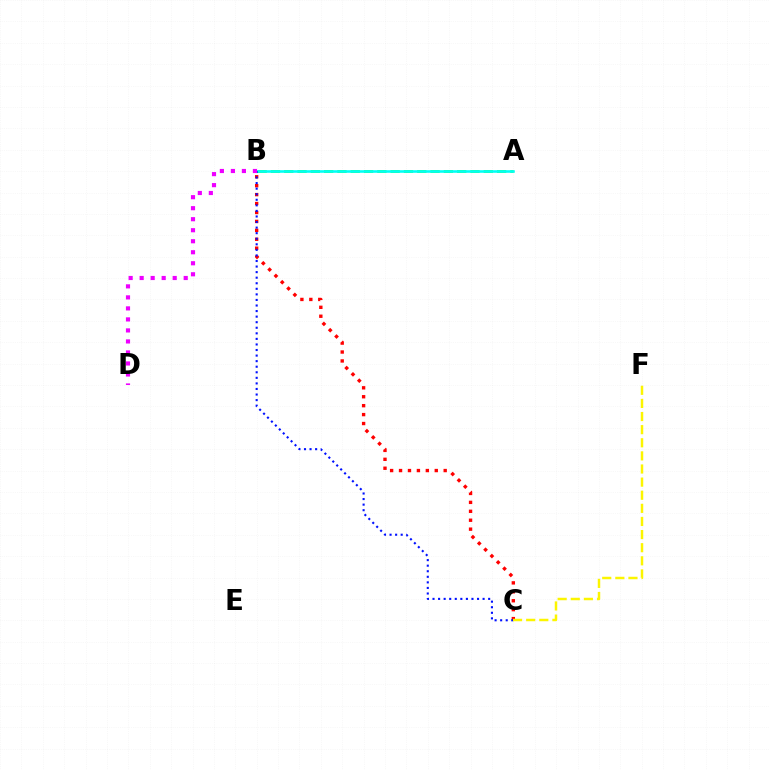{('A', 'B'): [{'color': '#08ff00', 'line_style': 'dashed', 'thickness': 1.81}, {'color': '#00fff6', 'line_style': 'solid', 'thickness': 1.86}], ('B', 'C'): [{'color': '#ff0000', 'line_style': 'dotted', 'thickness': 2.43}, {'color': '#0010ff', 'line_style': 'dotted', 'thickness': 1.51}], ('C', 'F'): [{'color': '#fcf500', 'line_style': 'dashed', 'thickness': 1.78}], ('B', 'D'): [{'color': '#ee00ff', 'line_style': 'dotted', 'thickness': 2.99}]}